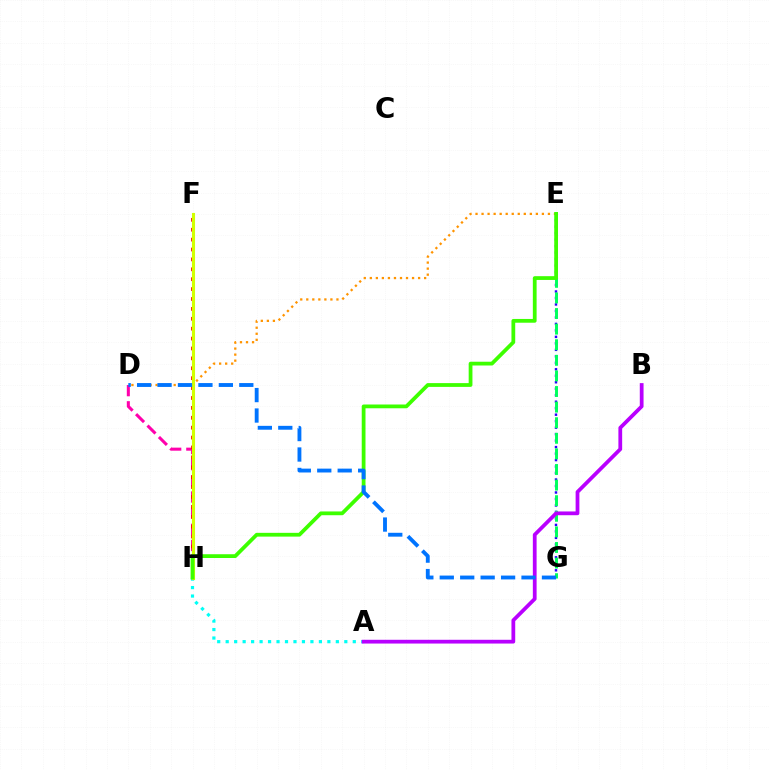{('D', 'H'): [{'color': '#ff00ac', 'line_style': 'dashed', 'thickness': 2.2}], ('E', 'G'): [{'color': '#2500ff', 'line_style': 'dotted', 'thickness': 1.76}, {'color': '#00ff5c', 'line_style': 'dashed', 'thickness': 2.12}], ('D', 'E'): [{'color': '#ff9400', 'line_style': 'dotted', 'thickness': 1.64}], ('A', 'H'): [{'color': '#00fff6', 'line_style': 'dotted', 'thickness': 2.3}], ('A', 'B'): [{'color': '#b900ff', 'line_style': 'solid', 'thickness': 2.71}], ('F', 'H'): [{'color': '#ff0000', 'line_style': 'dotted', 'thickness': 2.69}, {'color': '#d1ff00', 'line_style': 'solid', 'thickness': 2.23}], ('E', 'H'): [{'color': '#3dff00', 'line_style': 'solid', 'thickness': 2.71}], ('D', 'G'): [{'color': '#0074ff', 'line_style': 'dashed', 'thickness': 2.78}]}